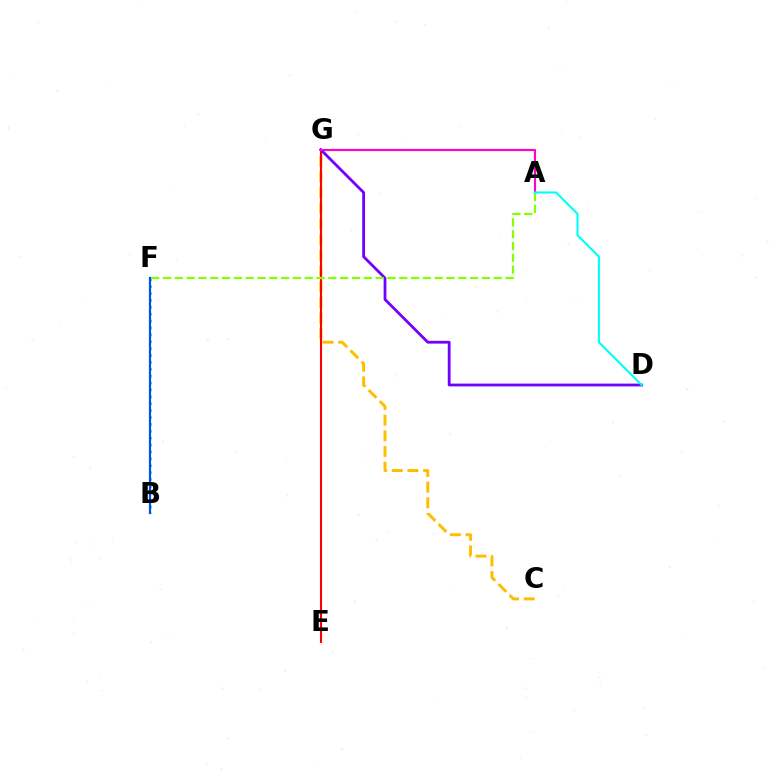{('C', 'G'): [{'color': '#ffbd00', 'line_style': 'dashed', 'thickness': 2.13}], ('E', 'G'): [{'color': '#ff0000', 'line_style': 'solid', 'thickness': 1.51}], ('D', 'G'): [{'color': '#7200ff', 'line_style': 'solid', 'thickness': 2.01}], ('B', 'F'): [{'color': '#00ff39', 'line_style': 'dotted', 'thickness': 1.87}, {'color': '#004bff', 'line_style': 'solid', 'thickness': 1.58}], ('A', 'G'): [{'color': '#ff00cf', 'line_style': 'solid', 'thickness': 1.53}], ('A', 'F'): [{'color': '#84ff00', 'line_style': 'dashed', 'thickness': 1.6}], ('A', 'D'): [{'color': '#00fff6', 'line_style': 'solid', 'thickness': 1.53}]}